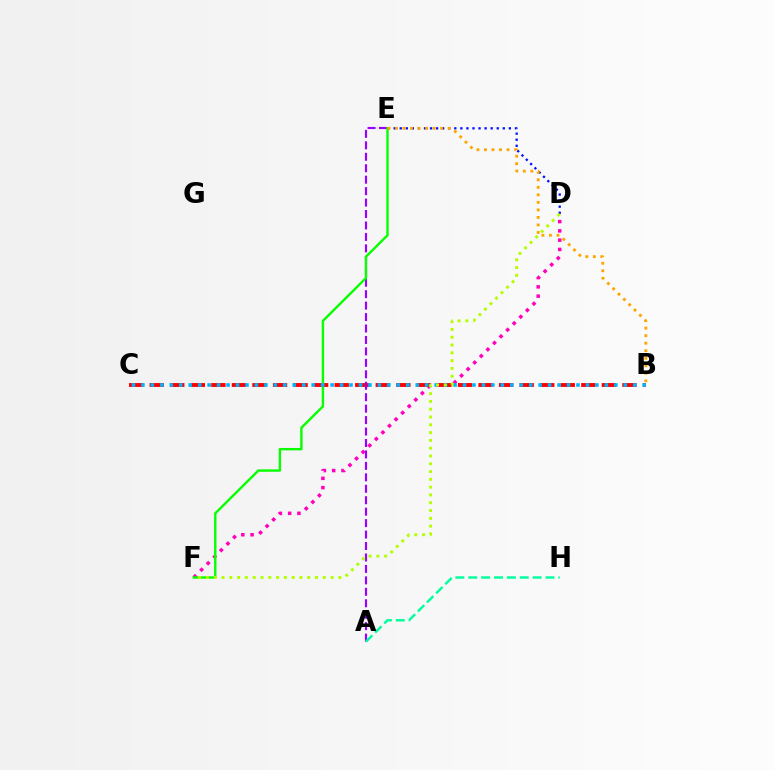{('D', 'F'): [{'color': '#ff00bd', 'line_style': 'dotted', 'thickness': 2.52}, {'color': '#b3ff00', 'line_style': 'dotted', 'thickness': 2.12}], ('B', 'C'): [{'color': '#ff0000', 'line_style': 'dashed', 'thickness': 2.79}, {'color': '#00b5ff', 'line_style': 'dotted', 'thickness': 2.57}], ('A', 'E'): [{'color': '#9b00ff', 'line_style': 'dashed', 'thickness': 1.56}], ('A', 'H'): [{'color': '#00ff9d', 'line_style': 'dashed', 'thickness': 1.75}], ('D', 'E'): [{'color': '#0010ff', 'line_style': 'dotted', 'thickness': 1.65}], ('E', 'F'): [{'color': '#08ff00', 'line_style': 'solid', 'thickness': 1.73}], ('B', 'E'): [{'color': '#ffa500', 'line_style': 'dotted', 'thickness': 2.04}]}